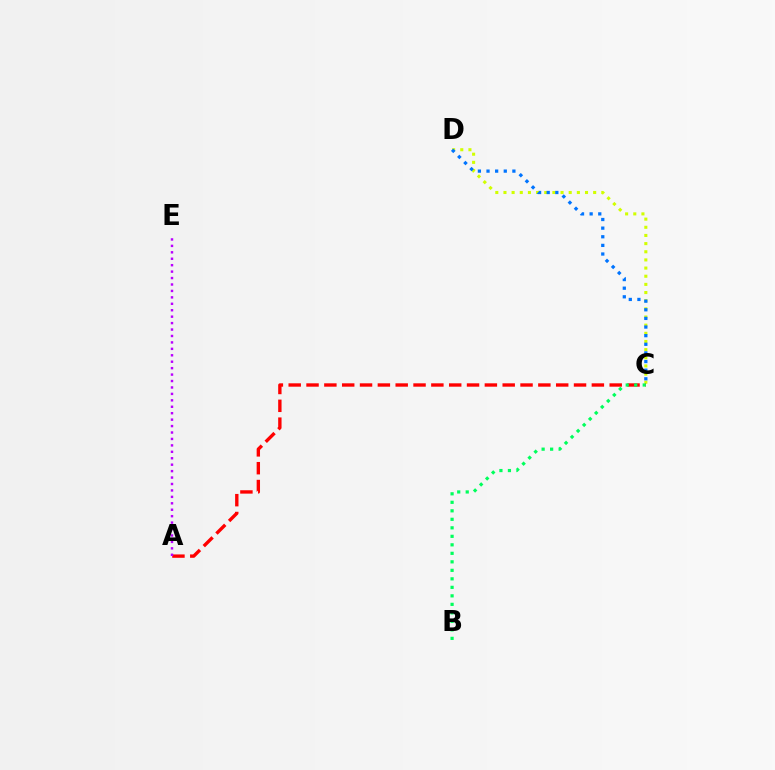{('C', 'D'): [{'color': '#d1ff00', 'line_style': 'dotted', 'thickness': 2.22}, {'color': '#0074ff', 'line_style': 'dotted', 'thickness': 2.34}], ('A', 'C'): [{'color': '#ff0000', 'line_style': 'dashed', 'thickness': 2.42}], ('A', 'E'): [{'color': '#b900ff', 'line_style': 'dotted', 'thickness': 1.75}], ('B', 'C'): [{'color': '#00ff5c', 'line_style': 'dotted', 'thickness': 2.31}]}